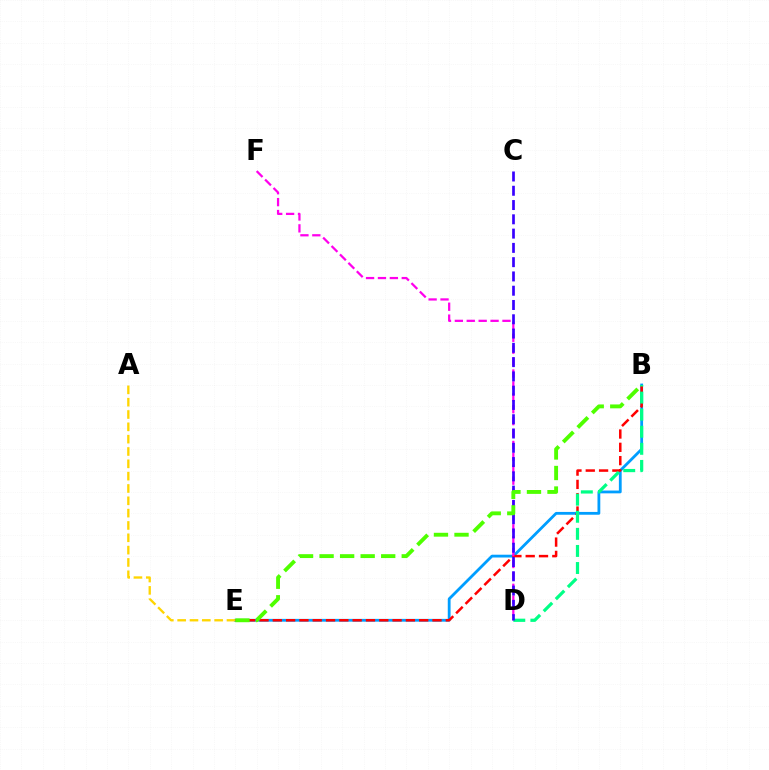{('B', 'E'): [{'color': '#009eff', 'line_style': 'solid', 'thickness': 2.02}, {'color': '#ff0000', 'line_style': 'dashed', 'thickness': 1.81}, {'color': '#4fff00', 'line_style': 'dashed', 'thickness': 2.79}], ('D', 'F'): [{'color': '#ff00ed', 'line_style': 'dashed', 'thickness': 1.62}], ('B', 'D'): [{'color': '#00ff86', 'line_style': 'dashed', 'thickness': 2.32}], ('A', 'E'): [{'color': '#ffd500', 'line_style': 'dashed', 'thickness': 1.67}], ('C', 'D'): [{'color': '#3700ff', 'line_style': 'dashed', 'thickness': 1.94}]}